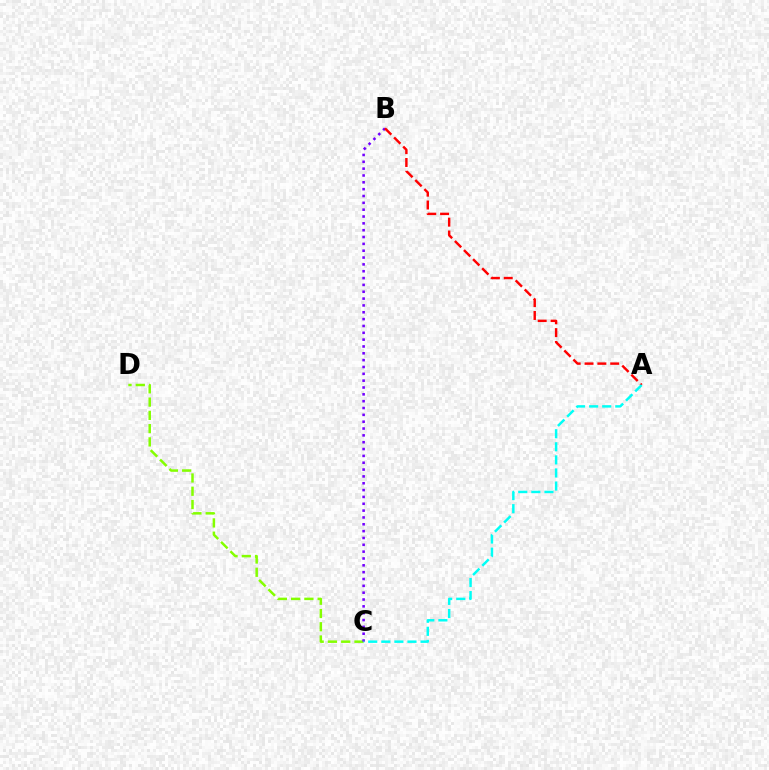{('C', 'D'): [{'color': '#84ff00', 'line_style': 'dashed', 'thickness': 1.8}], ('B', 'C'): [{'color': '#7200ff', 'line_style': 'dotted', 'thickness': 1.86}], ('A', 'B'): [{'color': '#ff0000', 'line_style': 'dashed', 'thickness': 1.74}], ('A', 'C'): [{'color': '#00fff6', 'line_style': 'dashed', 'thickness': 1.78}]}